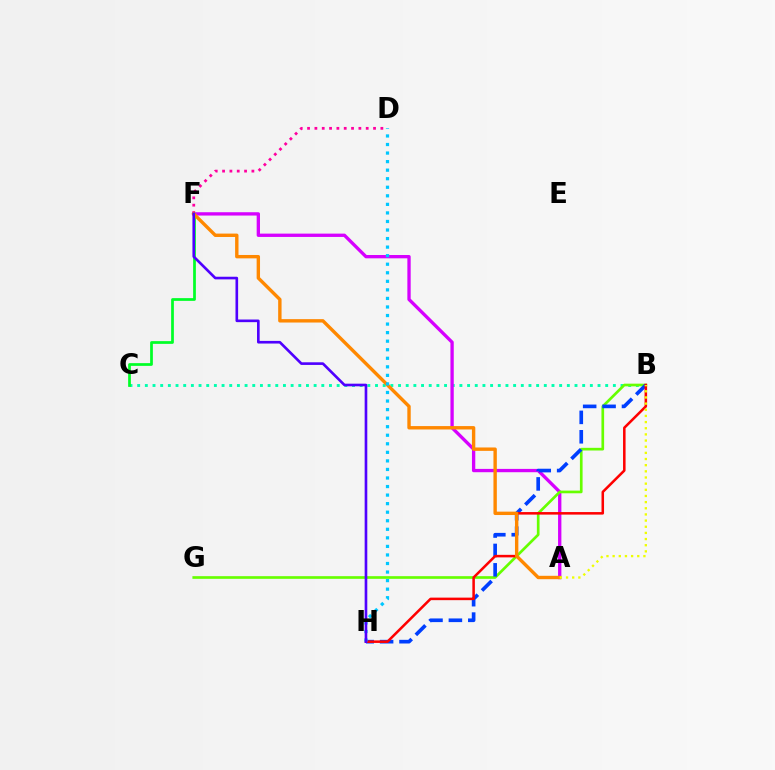{('B', 'C'): [{'color': '#00ffaf', 'line_style': 'dotted', 'thickness': 2.08}], ('A', 'F'): [{'color': '#d600ff', 'line_style': 'solid', 'thickness': 2.39}, {'color': '#ff8800', 'line_style': 'solid', 'thickness': 2.44}], ('B', 'G'): [{'color': '#66ff00', 'line_style': 'solid', 'thickness': 1.93}], ('C', 'F'): [{'color': '#00ff27', 'line_style': 'solid', 'thickness': 1.97}], ('B', 'H'): [{'color': '#003fff', 'line_style': 'dashed', 'thickness': 2.64}, {'color': '#ff0000', 'line_style': 'solid', 'thickness': 1.82}], ('D', 'F'): [{'color': '#ff00a0', 'line_style': 'dotted', 'thickness': 1.99}], ('A', 'B'): [{'color': '#eeff00', 'line_style': 'dotted', 'thickness': 1.67}], ('D', 'H'): [{'color': '#00c7ff', 'line_style': 'dotted', 'thickness': 2.32}], ('F', 'H'): [{'color': '#4f00ff', 'line_style': 'solid', 'thickness': 1.9}]}